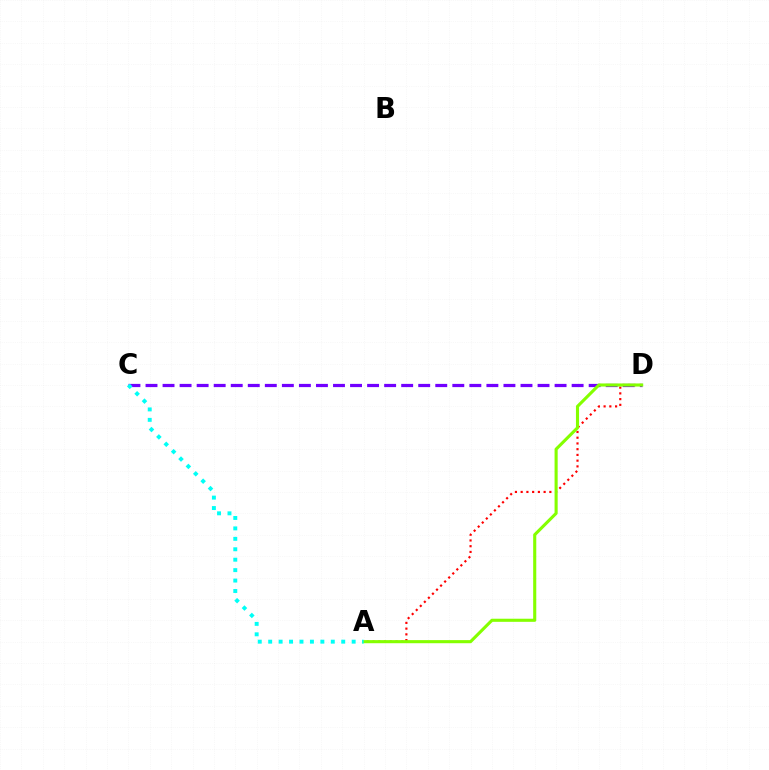{('C', 'D'): [{'color': '#7200ff', 'line_style': 'dashed', 'thickness': 2.32}], ('A', 'D'): [{'color': '#ff0000', 'line_style': 'dotted', 'thickness': 1.56}, {'color': '#84ff00', 'line_style': 'solid', 'thickness': 2.23}], ('A', 'C'): [{'color': '#00fff6', 'line_style': 'dotted', 'thickness': 2.84}]}